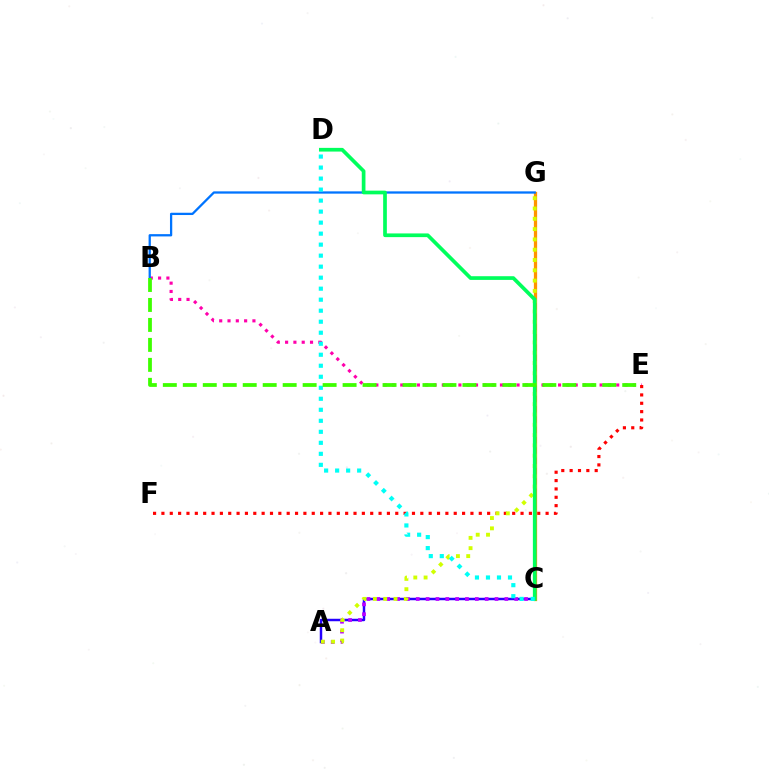{('B', 'E'): [{'color': '#ff00ac', 'line_style': 'dotted', 'thickness': 2.26}, {'color': '#3dff00', 'line_style': 'dashed', 'thickness': 2.71}], ('E', 'F'): [{'color': '#ff0000', 'line_style': 'dotted', 'thickness': 2.27}], ('A', 'C'): [{'color': '#2500ff', 'line_style': 'solid', 'thickness': 1.77}, {'color': '#b900ff', 'line_style': 'dotted', 'thickness': 2.68}], ('C', 'G'): [{'color': '#ff9400', 'line_style': 'solid', 'thickness': 2.35}], ('A', 'G'): [{'color': '#d1ff00', 'line_style': 'dotted', 'thickness': 2.8}], ('B', 'G'): [{'color': '#0074ff', 'line_style': 'solid', 'thickness': 1.64}], ('C', 'D'): [{'color': '#00ff5c', 'line_style': 'solid', 'thickness': 2.66}, {'color': '#00fff6', 'line_style': 'dotted', 'thickness': 2.99}]}